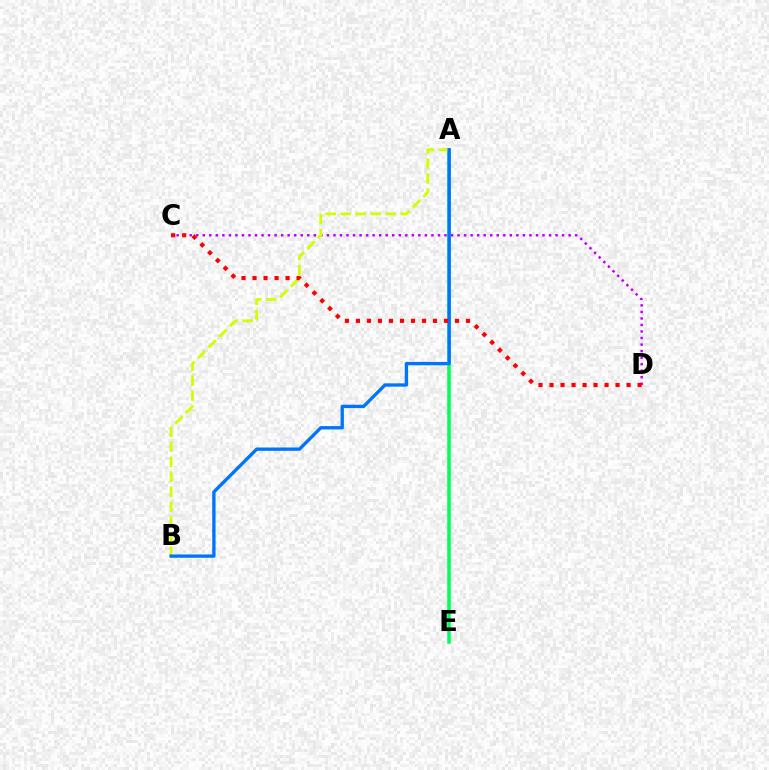{('C', 'D'): [{'color': '#b900ff', 'line_style': 'dotted', 'thickness': 1.78}, {'color': '#ff0000', 'line_style': 'dotted', 'thickness': 2.99}], ('A', 'E'): [{'color': '#00ff5c', 'line_style': 'solid', 'thickness': 2.54}], ('A', 'B'): [{'color': '#d1ff00', 'line_style': 'dashed', 'thickness': 2.04}, {'color': '#0074ff', 'line_style': 'solid', 'thickness': 2.4}]}